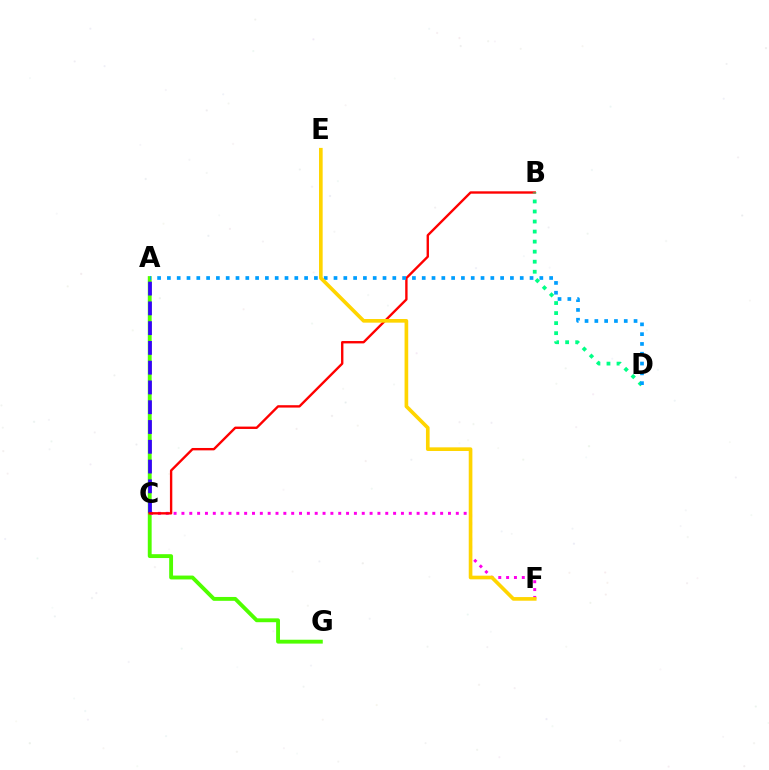{('A', 'G'): [{'color': '#4fff00', 'line_style': 'solid', 'thickness': 2.78}], ('C', 'F'): [{'color': '#ff00ed', 'line_style': 'dotted', 'thickness': 2.13}], ('A', 'C'): [{'color': '#3700ff', 'line_style': 'dashed', 'thickness': 2.69}], ('B', 'C'): [{'color': '#ff0000', 'line_style': 'solid', 'thickness': 1.71}], ('B', 'D'): [{'color': '#00ff86', 'line_style': 'dotted', 'thickness': 2.73}], ('A', 'D'): [{'color': '#009eff', 'line_style': 'dotted', 'thickness': 2.66}], ('E', 'F'): [{'color': '#ffd500', 'line_style': 'solid', 'thickness': 2.63}]}